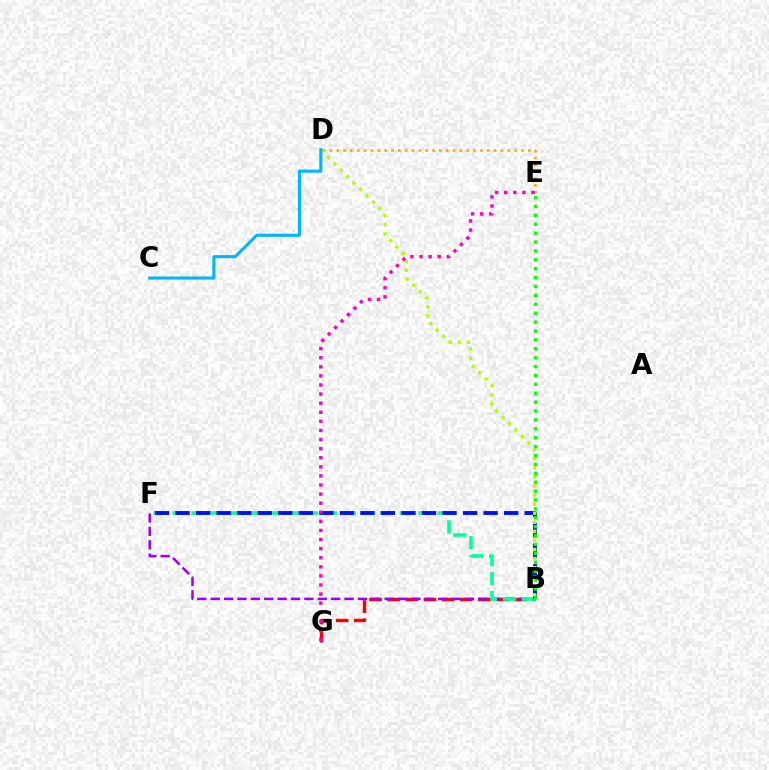{('B', 'G'): [{'color': '#ff0000', 'line_style': 'dashed', 'thickness': 2.46}], ('B', 'F'): [{'color': '#9b00ff', 'line_style': 'dashed', 'thickness': 1.82}, {'color': '#00ff9d', 'line_style': 'dashed', 'thickness': 2.57}, {'color': '#0010ff', 'line_style': 'dashed', 'thickness': 2.79}], ('D', 'E'): [{'color': '#ffa500', 'line_style': 'dotted', 'thickness': 1.86}], ('B', 'D'): [{'color': '#b3ff00', 'line_style': 'dotted', 'thickness': 2.47}], ('E', 'G'): [{'color': '#ff00bd', 'line_style': 'dotted', 'thickness': 2.47}], ('B', 'E'): [{'color': '#08ff00', 'line_style': 'dotted', 'thickness': 2.42}], ('C', 'D'): [{'color': '#00b5ff', 'line_style': 'solid', 'thickness': 2.21}]}